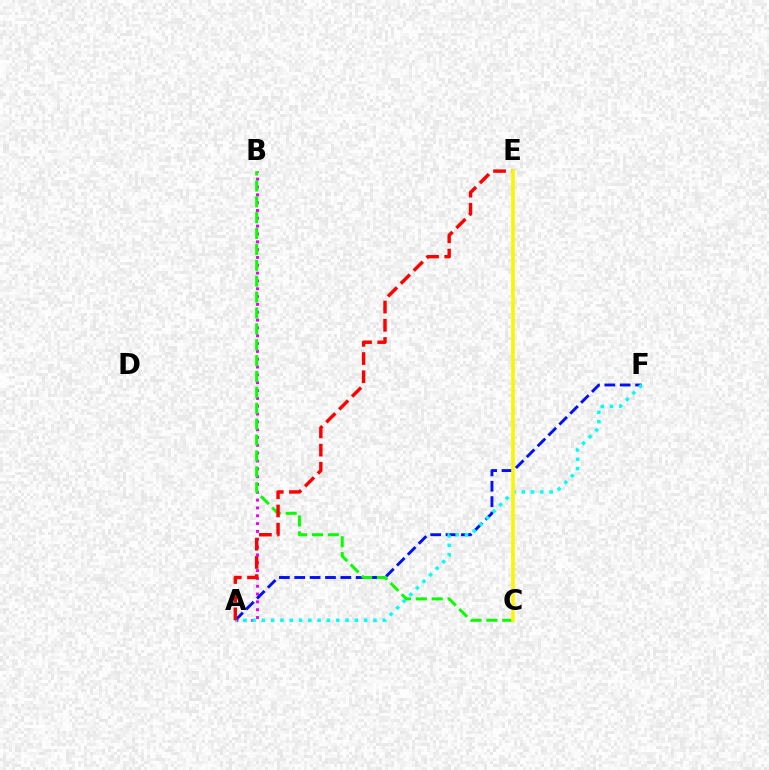{('A', 'B'): [{'color': '#ee00ff', 'line_style': 'dotted', 'thickness': 2.13}], ('A', 'F'): [{'color': '#0010ff', 'line_style': 'dashed', 'thickness': 2.09}, {'color': '#00fff6', 'line_style': 'dotted', 'thickness': 2.53}], ('B', 'C'): [{'color': '#08ff00', 'line_style': 'dashed', 'thickness': 2.16}], ('A', 'E'): [{'color': '#ff0000', 'line_style': 'dashed', 'thickness': 2.47}], ('C', 'E'): [{'color': '#fcf500', 'line_style': 'solid', 'thickness': 2.62}]}